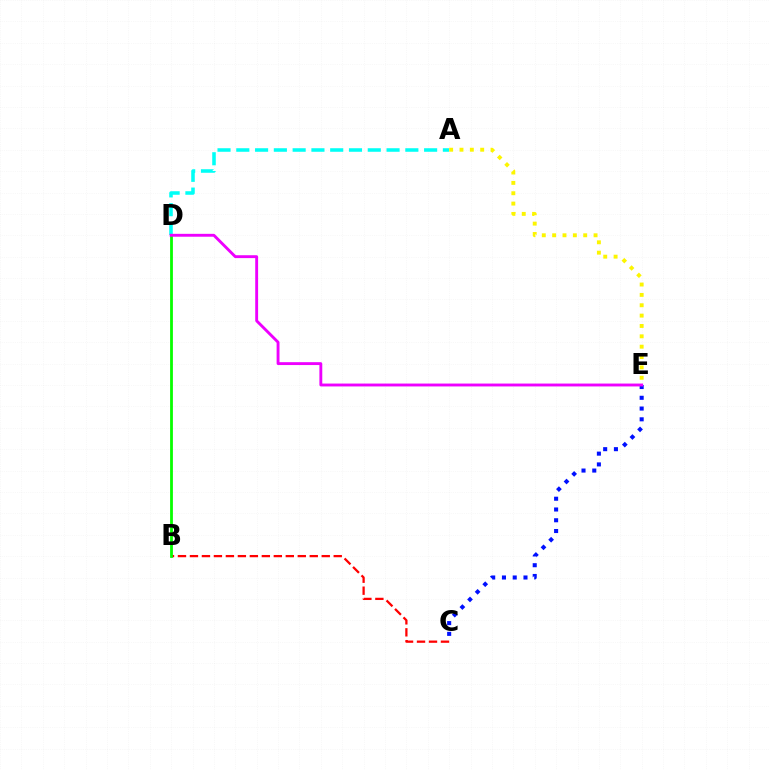{('B', 'C'): [{'color': '#ff0000', 'line_style': 'dashed', 'thickness': 1.63}], ('A', 'E'): [{'color': '#fcf500', 'line_style': 'dotted', 'thickness': 2.81}], ('A', 'D'): [{'color': '#00fff6', 'line_style': 'dashed', 'thickness': 2.55}], ('C', 'E'): [{'color': '#0010ff', 'line_style': 'dotted', 'thickness': 2.92}], ('B', 'D'): [{'color': '#08ff00', 'line_style': 'solid', 'thickness': 2.01}], ('D', 'E'): [{'color': '#ee00ff', 'line_style': 'solid', 'thickness': 2.07}]}